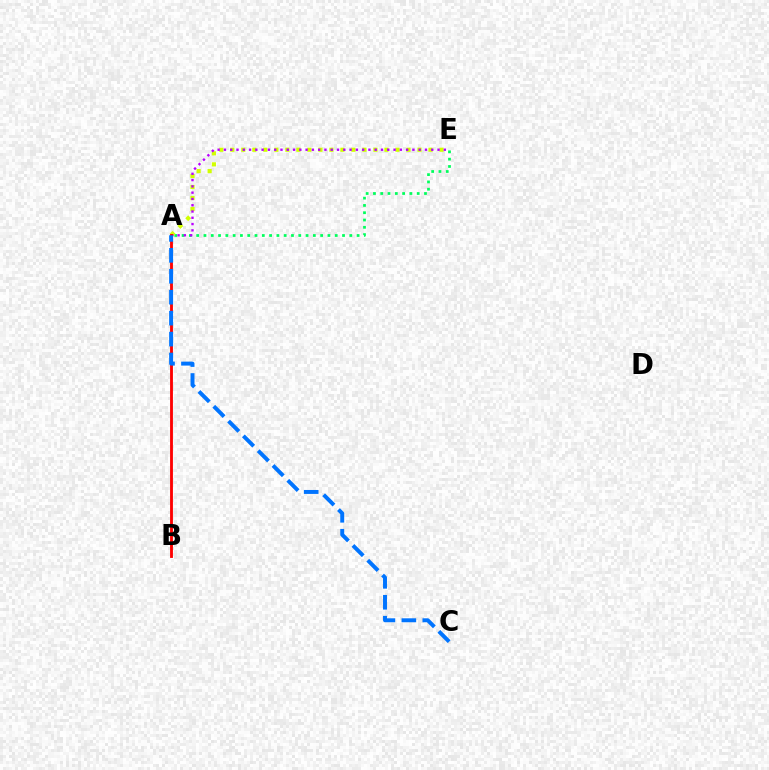{('A', 'E'): [{'color': '#00ff5c', 'line_style': 'dotted', 'thickness': 1.98}, {'color': '#d1ff00', 'line_style': 'dotted', 'thickness': 2.99}, {'color': '#b900ff', 'line_style': 'dotted', 'thickness': 1.71}], ('A', 'B'): [{'color': '#ff0000', 'line_style': 'solid', 'thickness': 2.05}], ('A', 'C'): [{'color': '#0074ff', 'line_style': 'dashed', 'thickness': 2.84}]}